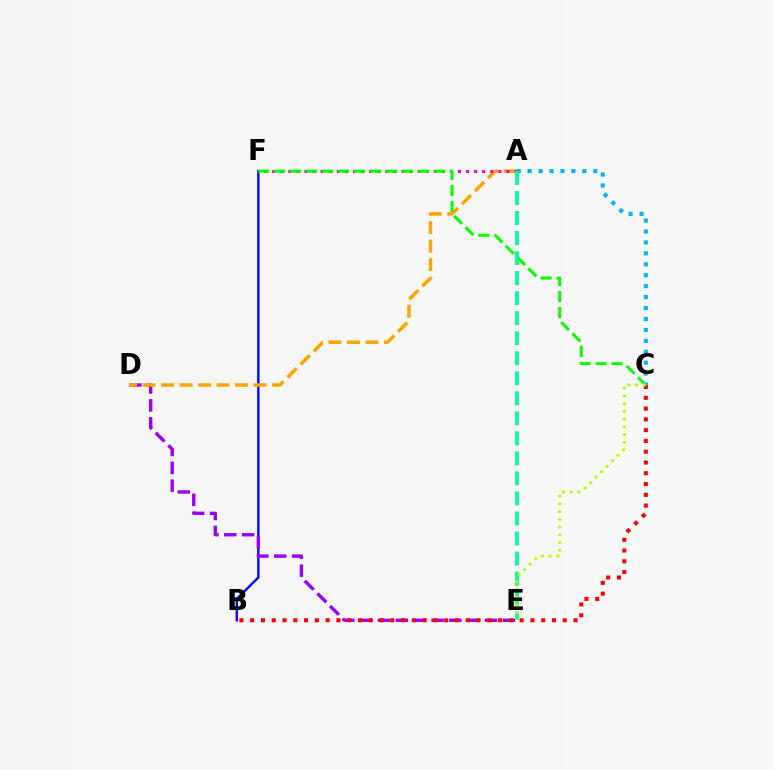{('B', 'F'): [{'color': '#0010ff', 'line_style': 'solid', 'thickness': 1.75}], ('D', 'E'): [{'color': '#9b00ff', 'line_style': 'dashed', 'thickness': 2.42}], ('A', 'D'): [{'color': '#ffa500', 'line_style': 'dashed', 'thickness': 2.51}], ('A', 'F'): [{'color': '#ff00bd', 'line_style': 'dotted', 'thickness': 2.19}], ('C', 'F'): [{'color': '#08ff00', 'line_style': 'dashed', 'thickness': 2.17}], ('A', 'C'): [{'color': '#00b5ff', 'line_style': 'dotted', 'thickness': 2.97}], ('B', 'C'): [{'color': '#ff0000', 'line_style': 'dotted', 'thickness': 2.93}], ('A', 'E'): [{'color': '#00ff9d', 'line_style': 'dashed', 'thickness': 2.72}], ('C', 'E'): [{'color': '#b3ff00', 'line_style': 'dotted', 'thickness': 2.11}]}